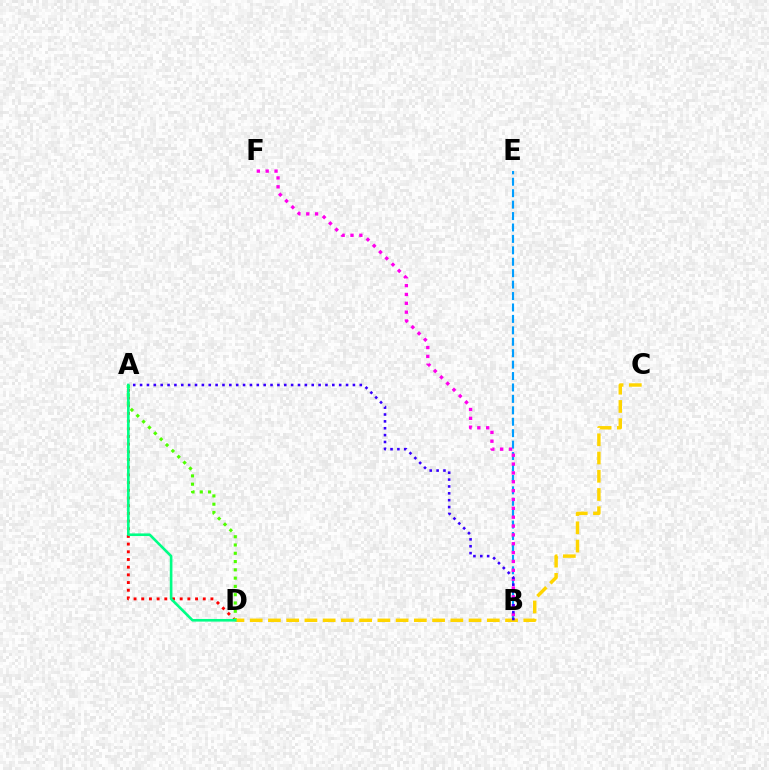{('A', 'D'): [{'color': '#ff0000', 'line_style': 'dotted', 'thickness': 2.09}, {'color': '#4fff00', 'line_style': 'dotted', 'thickness': 2.25}, {'color': '#00ff86', 'line_style': 'solid', 'thickness': 1.89}], ('B', 'E'): [{'color': '#009eff', 'line_style': 'dashed', 'thickness': 1.55}], ('C', 'D'): [{'color': '#ffd500', 'line_style': 'dashed', 'thickness': 2.48}], ('B', 'F'): [{'color': '#ff00ed', 'line_style': 'dotted', 'thickness': 2.4}], ('A', 'B'): [{'color': '#3700ff', 'line_style': 'dotted', 'thickness': 1.87}]}